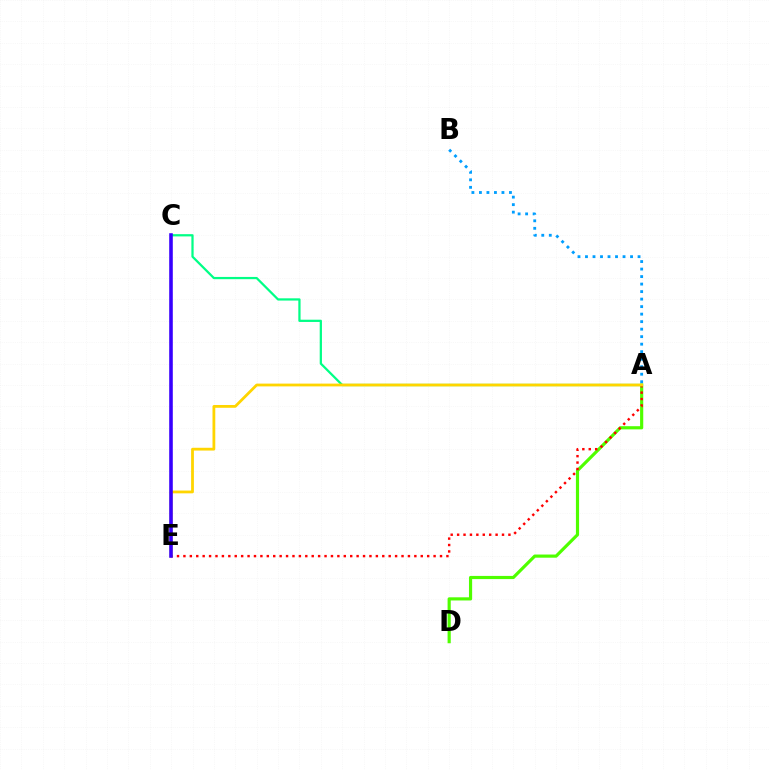{('A', 'D'): [{'color': '#4fff00', 'line_style': 'solid', 'thickness': 2.28}], ('C', 'E'): [{'color': '#ff00ed', 'line_style': 'dashed', 'thickness': 1.55}, {'color': '#3700ff', 'line_style': 'solid', 'thickness': 2.57}], ('A', 'E'): [{'color': '#ff0000', 'line_style': 'dotted', 'thickness': 1.74}, {'color': '#ffd500', 'line_style': 'solid', 'thickness': 2.01}], ('A', 'B'): [{'color': '#009eff', 'line_style': 'dotted', 'thickness': 2.04}], ('A', 'C'): [{'color': '#00ff86', 'line_style': 'solid', 'thickness': 1.62}]}